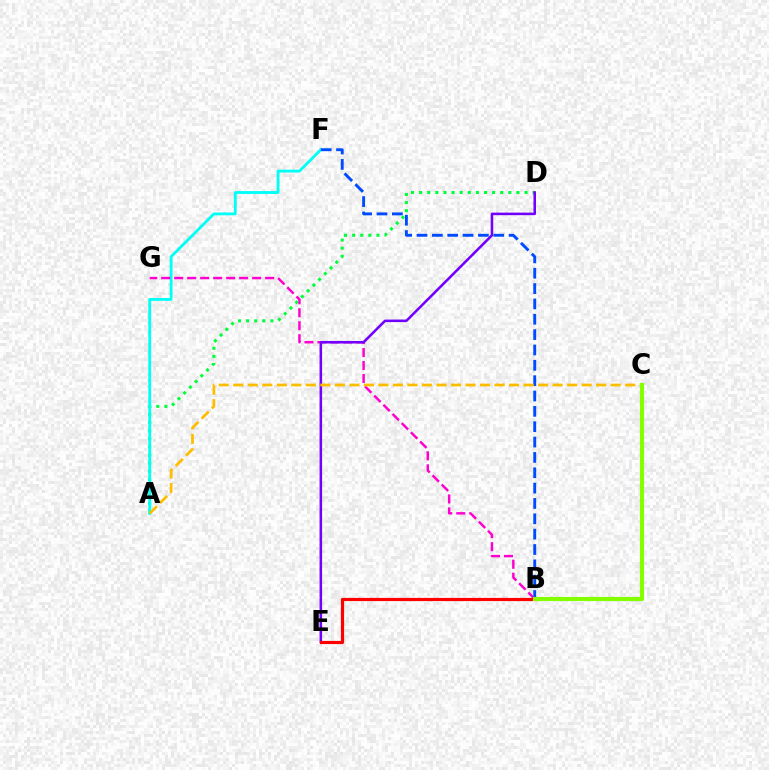{('A', 'D'): [{'color': '#00ff39', 'line_style': 'dotted', 'thickness': 2.2}], ('A', 'F'): [{'color': '#00fff6', 'line_style': 'solid', 'thickness': 2.04}], ('B', 'G'): [{'color': '#ff00cf', 'line_style': 'dashed', 'thickness': 1.76}], ('D', 'E'): [{'color': '#7200ff', 'line_style': 'solid', 'thickness': 1.83}], ('B', 'F'): [{'color': '#004bff', 'line_style': 'dashed', 'thickness': 2.09}], ('B', 'E'): [{'color': '#ff0000', 'line_style': 'solid', 'thickness': 2.28}], ('A', 'C'): [{'color': '#ffbd00', 'line_style': 'dashed', 'thickness': 1.97}], ('B', 'C'): [{'color': '#84ff00', 'line_style': 'solid', 'thickness': 2.98}]}